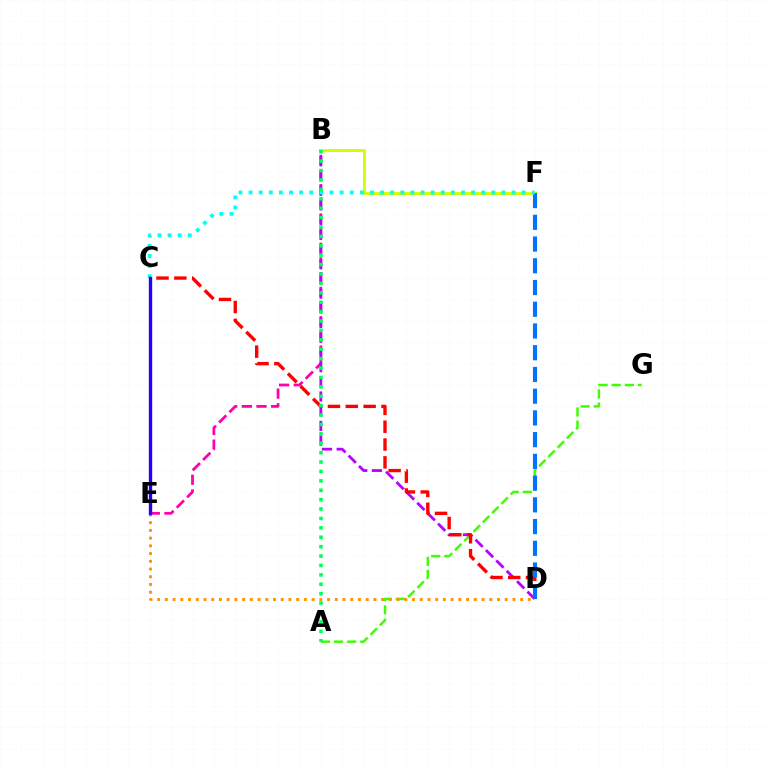{('B', 'E'): [{'color': '#ff00ac', 'line_style': 'dashed', 'thickness': 1.99}], ('B', 'D'): [{'color': '#b900ff', 'line_style': 'dashed', 'thickness': 2.0}], ('A', 'G'): [{'color': '#3dff00', 'line_style': 'dashed', 'thickness': 1.78}], ('D', 'E'): [{'color': '#ff9400', 'line_style': 'dotted', 'thickness': 2.1}], ('C', 'D'): [{'color': '#ff0000', 'line_style': 'dashed', 'thickness': 2.42}], ('B', 'F'): [{'color': '#d1ff00', 'line_style': 'solid', 'thickness': 2.11}], ('D', 'F'): [{'color': '#0074ff', 'line_style': 'dashed', 'thickness': 2.95}], ('C', 'F'): [{'color': '#00fff6', 'line_style': 'dotted', 'thickness': 2.75}], ('C', 'E'): [{'color': '#2500ff', 'line_style': 'solid', 'thickness': 2.41}], ('A', 'B'): [{'color': '#00ff5c', 'line_style': 'dotted', 'thickness': 2.55}]}